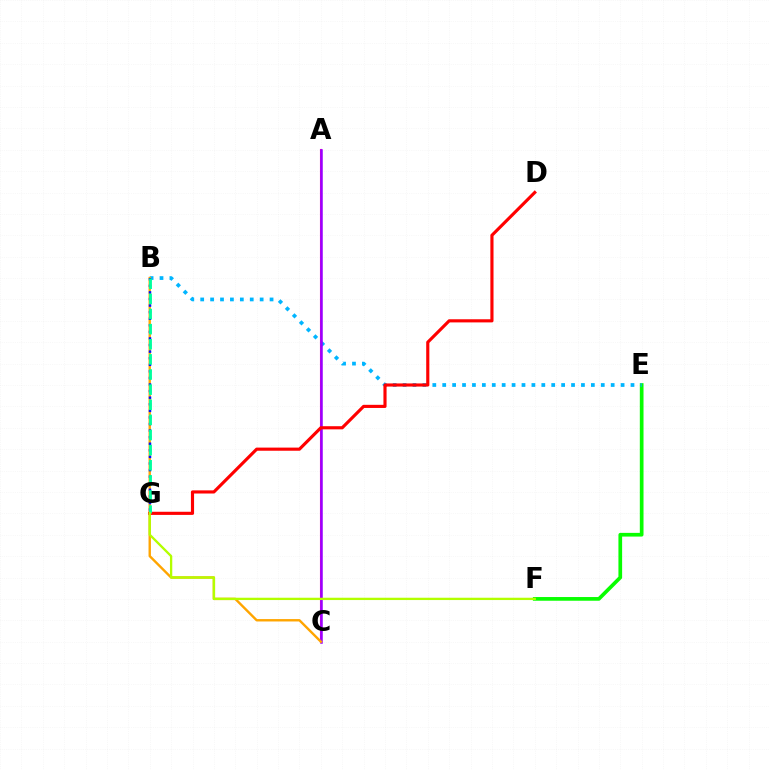{('A', 'C'): [{'color': '#ff00bd', 'line_style': 'solid', 'thickness': 1.51}, {'color': '#9b00ff', 'line_style': 'solid', 'thickness': 1.81}], ('E', 'F'): [{'color': '#08ff00', 'line_style': 'solid', 'thickness': 2.66}], ('B', 'E'): [{'color': '#00b5ff', 'line_style': 'dotted', 'thickness': 2.69}], ('B', 'C'): [{'color': '#ffa500', 'line_style': 'solid', 'thickness': 1.72}], ('B', 'G'): [{'color': '#0010ff', 'line_style': 'dotted', 'thickness': 1.79}, {'color': '#00ff9d', 'line_style': 'dashed', 'thickness': 2.05}], ('D', 'G'): [{'color': '#ff0000', 'line_style': 'solid', 'thickness': 2.26}], ('F', 'G'): [{'color': '#b3ff00', 'line_style': 'solid', 'thickness': 1.67}]}